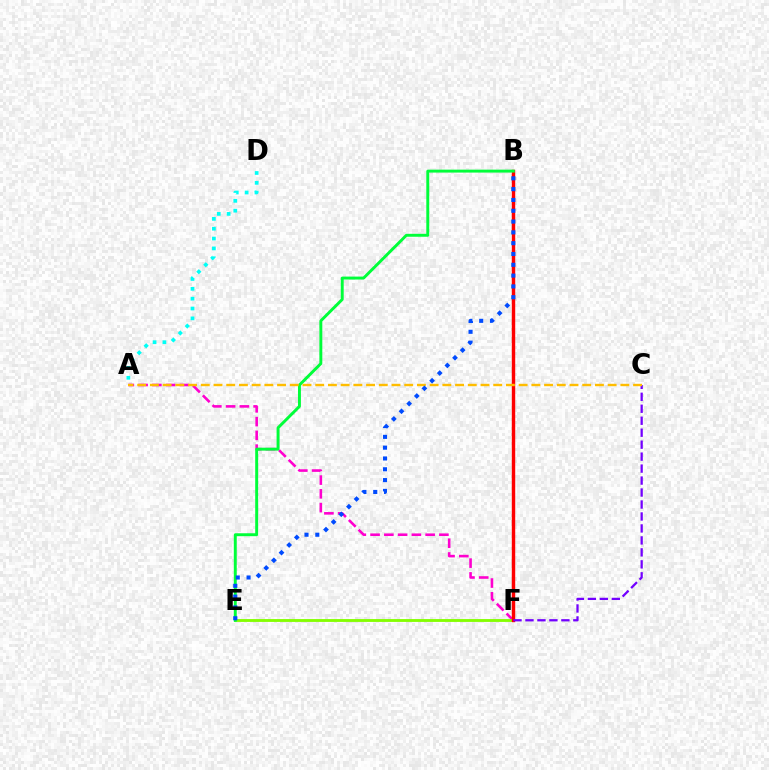{('A', 'F'): [{'color': '#ff00cf', 'line_style': 'dashed', 'thickness': 1.87}], ('A', 'D'): [{'color': '#00fff6', 'line_style': 'dotted', 'thickness': 2.68}], ('E', 'F'): [{'color': '#84ff00', 'line_style': 'solid', 'thickness': 2.05}], ('B', 'F'): [{'color': '#ff0000', 'line_style': 'solid', 'thickness': 2.46}], ('C', 'F'): [{'color': '#7200ff', 'line_style': 'dashed', 'thickness': 1.63}], ('B', 'E'): [{'color': '#00ff39', 'line_style': 'solid', 'thickness': 2.11}, {'color': '#004bff', 'line_style': 'dotted', 'thickness': 2.94}], ('A', 'C'): [{'color': '#ffbd00', 'line_style': 'dashed', 'thickness': 1.73}]}